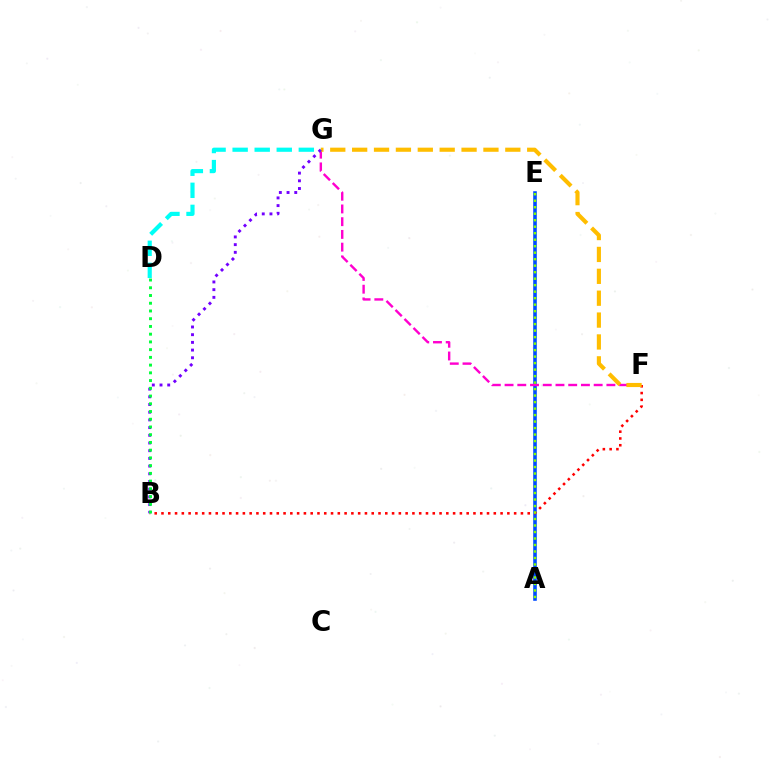{('A', 'E'): [{'color': '#004bff', 'line_style': 'solid', 'thickness': 2.58}, {'color': '#84ff00', 'line_style': 'dotted', 'thickness': 1.76}], ('F', 'G'): [{'color': '#ff00cf', 'line_style': 'dashed', 'thickness': 1.73}, {'color': '#ffbd00', 'line_style': 'dashed', 'thickness': 2.97}], ('B', 'F'): [{'color': '#ff0000', 'line_style': 'dotted', 'thickness': 1.84}], ('B', 'G'): [{'color': '#7200ff', 'line_style': 'dotted', 'thickness': 2.09}], ('B', 'D'): [{'color': '#00ff39', 'line_style': 'dotted', 'thickness': 2.1}], ('D', 'G'): [{'color': '#00fff6', 'line_style': 'dashed', 'thickness': 3.0}]}